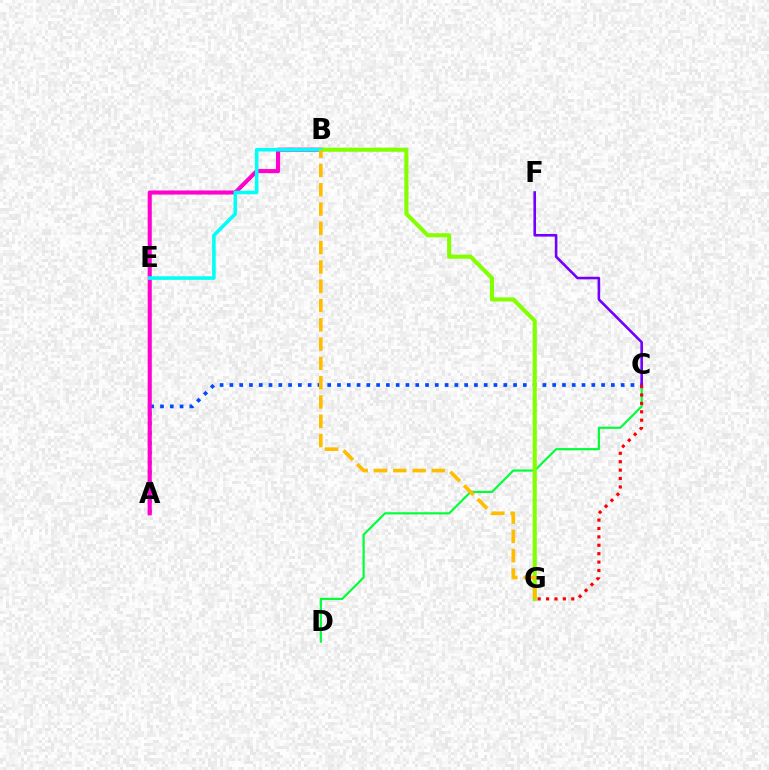{('C', 'D'): [{'color': '#00ff39', 'line_style': 'solid', 'thickness': 1.56}], ('A', 'C'): [{'color': '#004bff', 'line_style': 'dotted', 'thickness': 2.66}], ('C', 'F'): [{'color': '#7200ff', 'line_style': 'solid', 'thickness': 1.88}], ('A', 'B'): [{'color': '#ff00cf', 'line_style': 'solid', 'thickness': 2.95}], ('C', 'G'): [{'color': '#ff0000', 'line_style': 'dotted', 'thickness': 2.28}], ('B', 'G'): [{'color': '#84ff00', 'line_style': 'solid', 'thickness': 2.96}, {'color': '#ffbd00', 'line_style': 'dashed', 'thickness': 2.62}], ('B', 'E'): [{'color': '#00fff6', 'line_style': 'solid', 'thickness': 2.57}]}